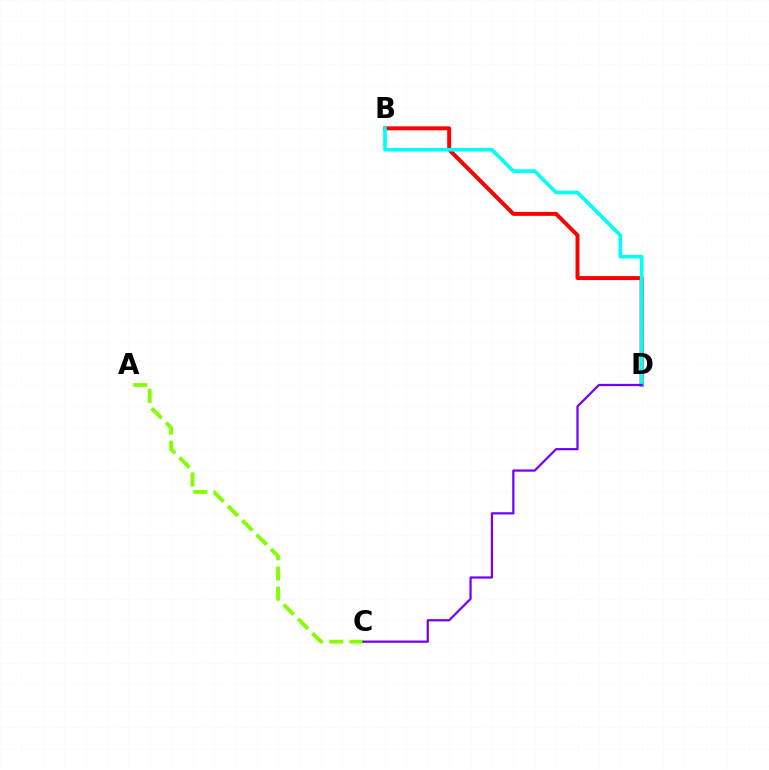{('A', 'C'): [{'color': '#84ff00', 'line_style': 'dashed', 'thickness': 2.75}], ('B', 'D'): [{'color': '#ff0000', 'line_style': 'solid', 'thickness': 2.85}, {'color': '#00fff6', 'line_style': 'solid', 'thickness': 2.64}], ('C', 'D'): [{'color': '#7200ff', 'line_style': 'solid', 'thickness': 1.6}]}